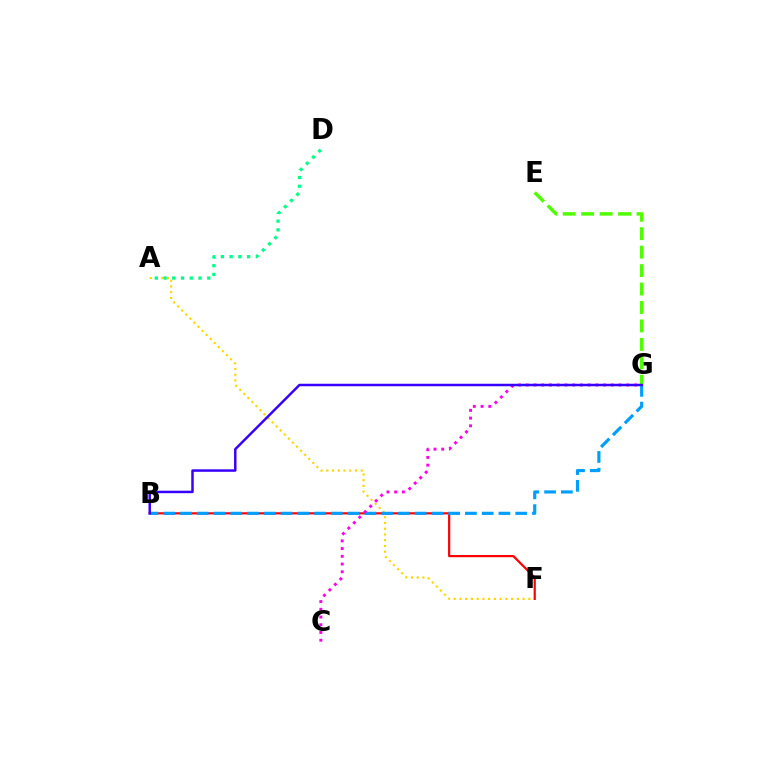{('E', 'G'): [{'color': '#4fff00', 'line_style': 'dashed', 'thickness': 2.51}], ('A', 'F'): [{'color': '#ffd500', 'line_style': 'dotted', 'thickness': 1.56}], ('B', 'F'): [{'color': '#ff0000', 'line_style': 'solid', 'thickness': 1.59}], ('A', 'D'): [{'color': '#00ff86', 'line_style': 'dotted', 'thickness': 2.38}], ('B', 'G'): [{'color': '#009eff', 'line_style': 'dashed', 'thickness': 2.28}, {'color': '#3700ff', 'line_style': 'solid', 'thickness': 1.79}], ('C', 'G'): [{'color': '#ff00ed', 'line_style': 'dotted', 'thickness': 2.1}]}